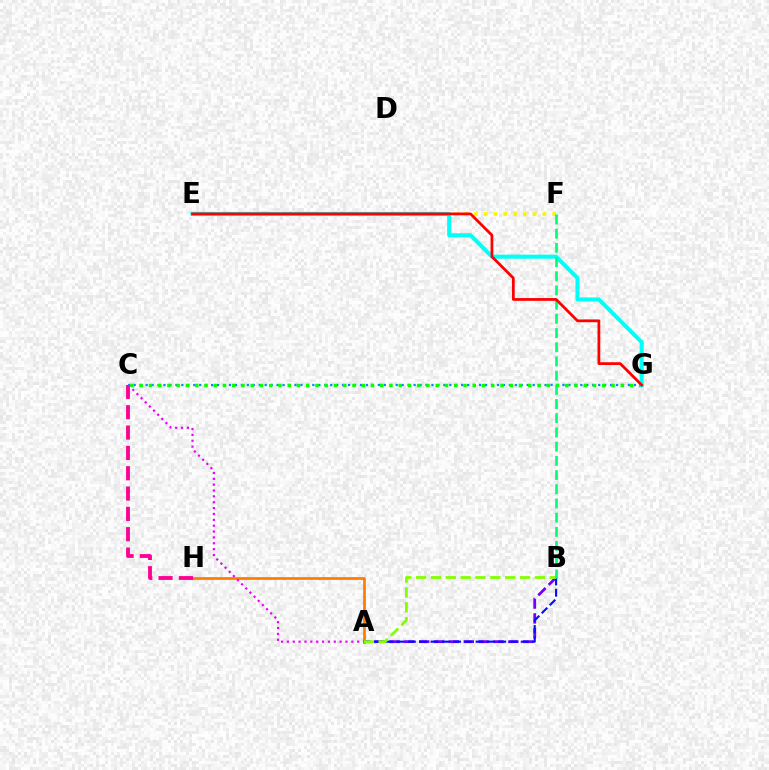{('C', 'G'): [{'color': '#008cff', 'line_style': 'dotted', 'thickness': 1.62}, {'color': '#08ff00', 'line_style': 'dotted', 'thickness': 2.51}], ('E', 'F'): [{'color': '#fcf500', 'line_style': 'dotted', 'thickness': 2.66}], ('A', 'B'): [{'color': '#7200ff', 'line_style': 'dashed', 'thickness': 2.02}, {'color': '#0010ff', 'line_style': 'dashed', 'thickness': 1.53}, {'color': '#84ff00', 'line_style': 'dashed', 'thickness': 2.02}], ('A', 'H'): [{'color': '#ff7c00', 'line_style': 'solid', 'thickness': 1.96}], ('E', 'G'): [{'color': '#00fff6', 'line_style': 'solid', 'thickness': 2.9}, {'color': '#ff0000', 'line_style': 'solid', 'thickness': 1.99}], ('C', 'H'): [{'color': '#ff0094', 'line_style': 'dashed', 'thickness': 2.76}], ('A', 'C'): [{'color': '#ee00ff', 'line_style': 'dotted', 'thickness': 1.59}], ('B', 'F'): [{'color': '#00ff74', 'line_style': 'dashed', 'thickness': 1.93}]}